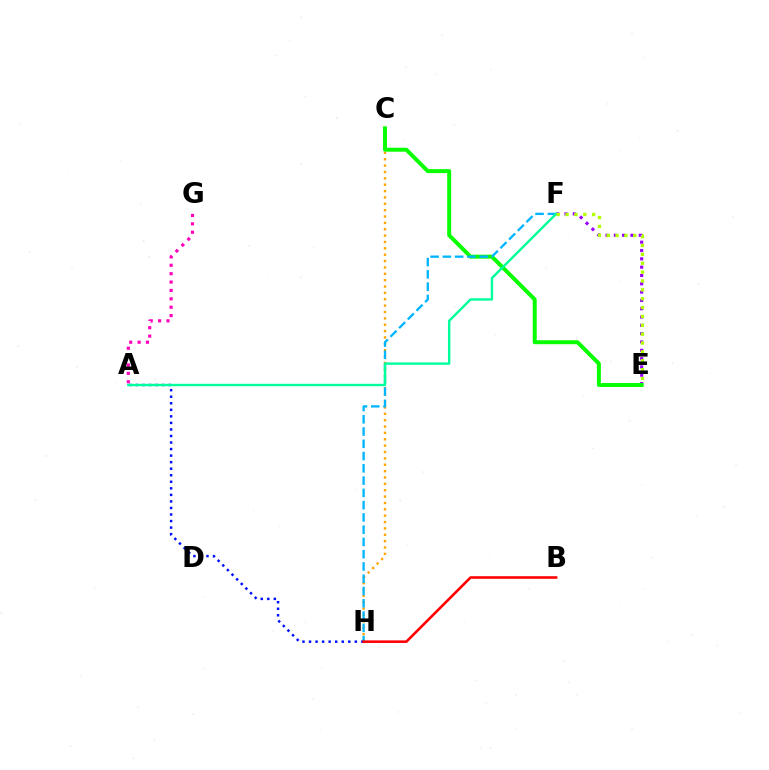{('A', 'G'): [{'color': '#ff00bd', 'line_style': 'dotted', 'thickness': 2.28}], ('E', 'F'): [{'color': '#9b00ff', 'line_style': 'dotted', 'thickness': 2.26}, {'color': '#b3ff00', 'line_style': 'dotted', 'thickness': 2.41}], ('C', 'H'): [{'color': '#ffa500', 'line_style': 'dotted', 'thickness': 1.73}], ('A', 'H'): [{'color': '#0010ff', 'line_style': 'dotted', 'thickness': 1.78}], ('C', 'E'): [{'color': '#08ff00', 'line_style': 'solid', 'thickness': 2.85}], ('F', 'H'): [{'color': '#00b5ff', 'line_style': 'dashed', 'thickness': 1.67}], ('A', 'F'): [{'color': '#00ff9d', 'line_style': 'solid', 'thickness': 1.74}], ('B', 'H'): [{'color': '#ff0000', 'line_style': 'solid', 'thickness': 1.86}]}